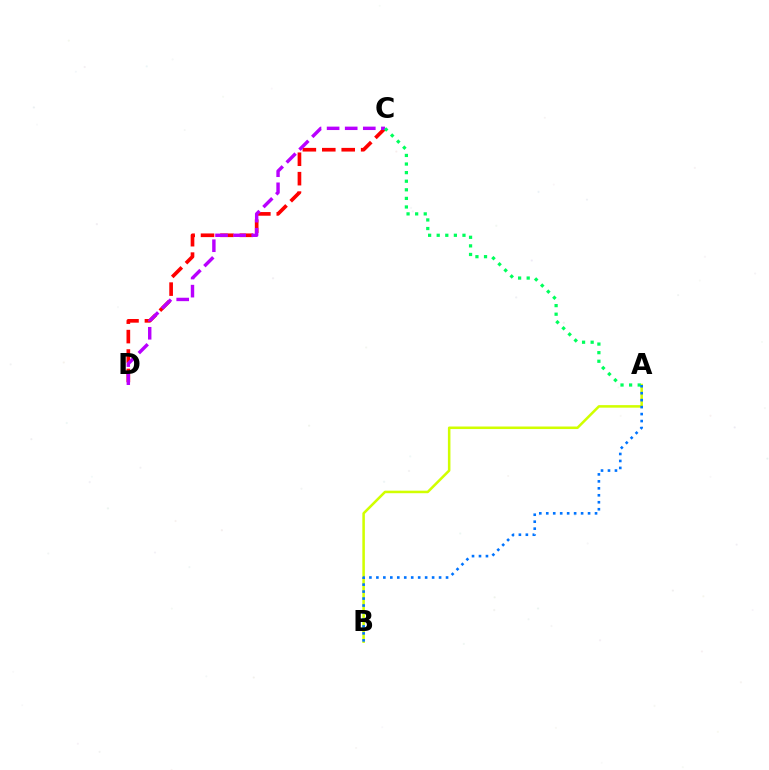{('C', 'D'): [{'color': '#ff0000', 'line_style': 'dashed', 'thickness': 2.64}, {'color': '#b900ff', 'line_style': 'dashed', 'thickness': 2.46}], ('A', 'B'): [{'color': '#d1ff00', 'line_style': 'solid', 'thickness': 1.83}, {'color': '#0074ff', 'line_style': 'dotted', 'thickness': 1.89}], ('A', 'C'): [{'color': '#00ff5c', 'line_style': 'dotted', 'thickness': 2.33}]}